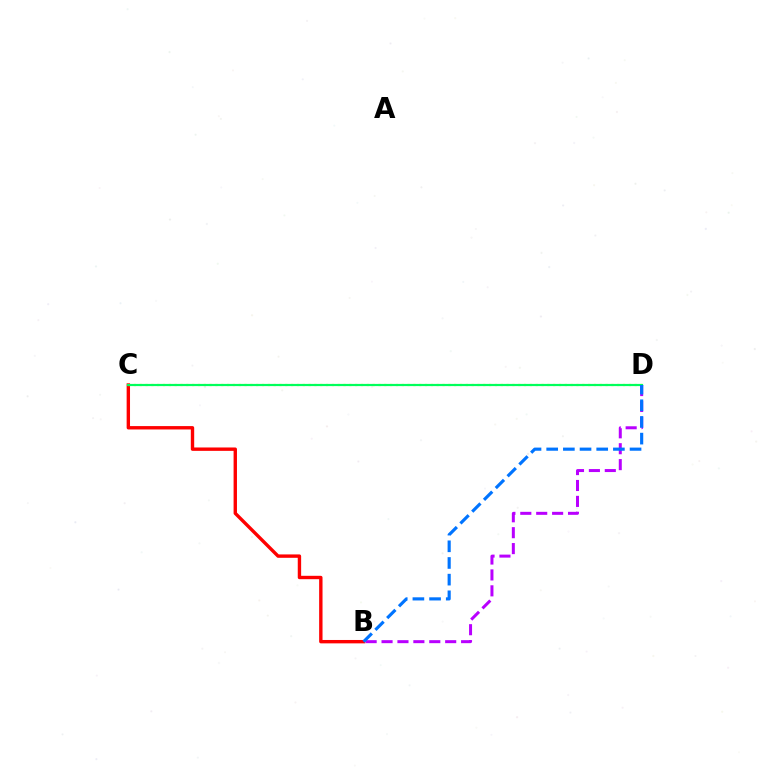{('B', 'D'): [{'color': '#b900ff', 'line_style': 'dashed', 'thickness': 2.16}, {'color': '#0074ff', 'line_style': 'dashed', 'thickness': 2.26}], ('B', 'C'): [{'color': '#ff0000', 'line_style': 'solid', 'thickness': 2.44}], ('C', 'D'): [{'color': '#d1ff00', 'line_style': 'dotted', 'thickness': 1.58}, {'color': '#00ff5c', 'line_style': 'solid', 'thickness': 1.57}]}